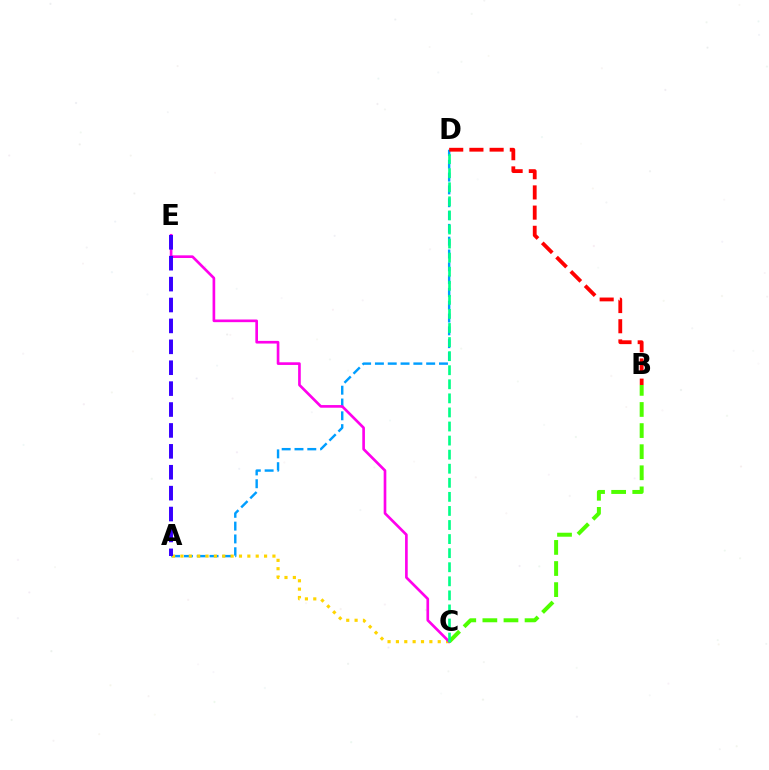{('A', 'D'): [{'color': '#009eff', 'line_style': 'dashed', 'thickness': 1.74}], ('A', 'C'): [{'color': '#ffd500', 'line_style': 'dotted', 'thickness': 2.27}], ('C', 'E'): [{'color': '#ff00ed', 'line_style': 'solid', 'thickness': 1.92}], ('B', 'D'): [{'color': '#ff0000', 'line_style': 'dashed', 'thickness': 2.74}], ('B', 'C'): [{'color': '#4fff00', 'line_style': 'dashed', 'thickness': 2.87}], ('A', 'E'): [{'color': '#3700ff', 'line_style': 'dashed', 'thickness': 2.84}], ('C', 'D'): [{'color': '#00ff86', 'line_style': 'dashed', 'thickness': 1.91}]}